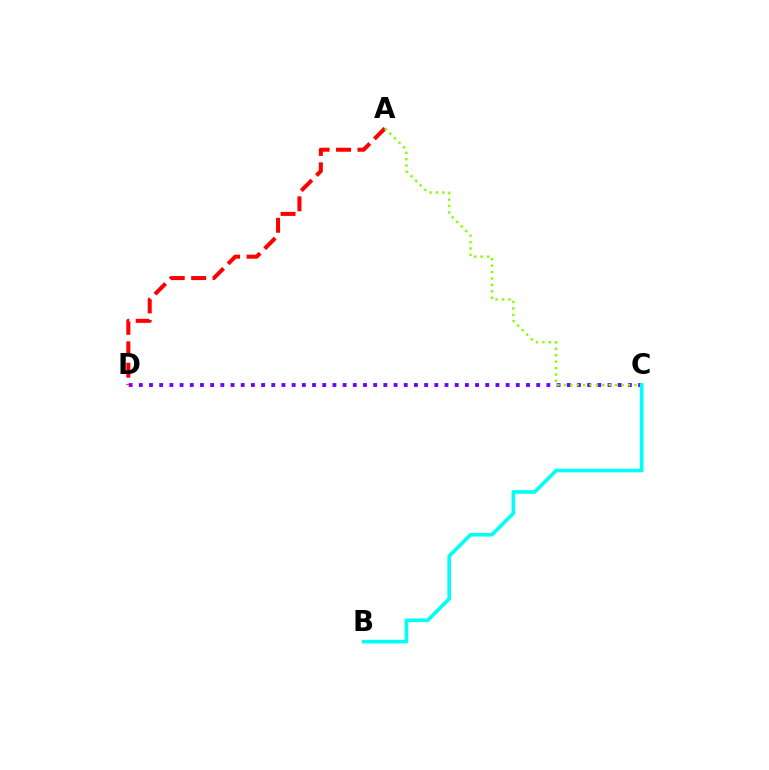{('C', 'D'): [{'color': '#7200ff', 'line_style': 'dotted', 'thickness': 2.77}], ('A', 'D'): [{'color': '#ff0000', 'line_style': 'dashed', 'thickness': 2.91}], ('A', 'C'): [{'color': '#84ff00', 'line_style': 'dotted', 'thickness': 1.74}], ('B', 'C'): [{'color': '#00fff6', 'line_style': 'solid', 'thickness': 2.61}]}